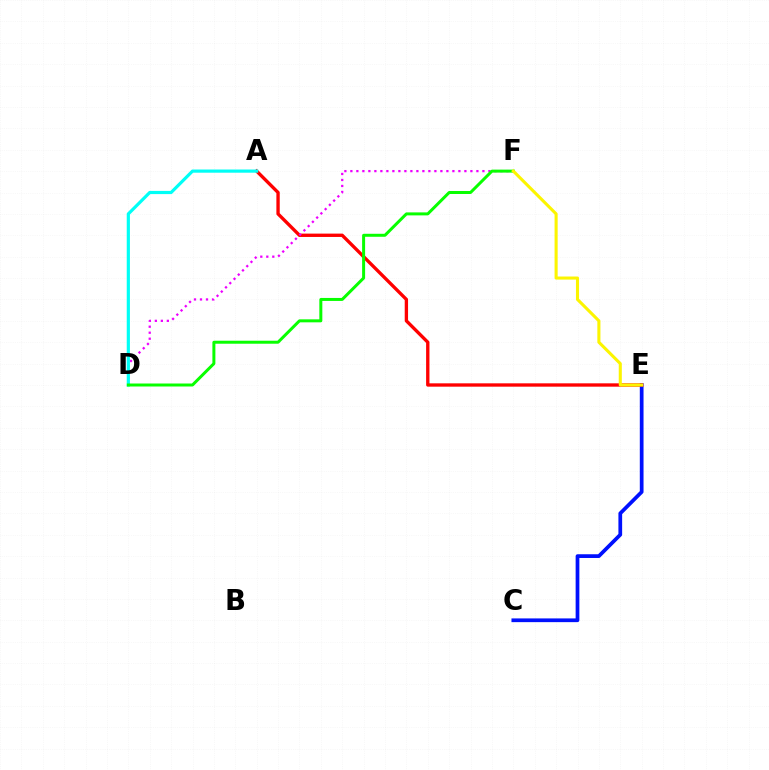{('C', 'E'): [{'color': '#0010ff', 'line_style': 'solid', 'thickness': 2.69}], ('A', 'E'): [{'color': '#ff0000', 'line_style': 'solid', 'thickness': 2.41}], ('D', 'F'): [{'color': '#ee00ff', 'line_style': 'dotted', 'thickness': 1.63}, {'color': '#08ff00', 'line_style': 'solid', 'thickness': 2.15}], ('A', 'D'): [{'color': '#00fff6', 'line_style': 'solid', 'thickness': 2.3}], ('E', 'F'): [{'color': '#fcf500', 'line_style': 'solid', 'thickness': 2.22}]}